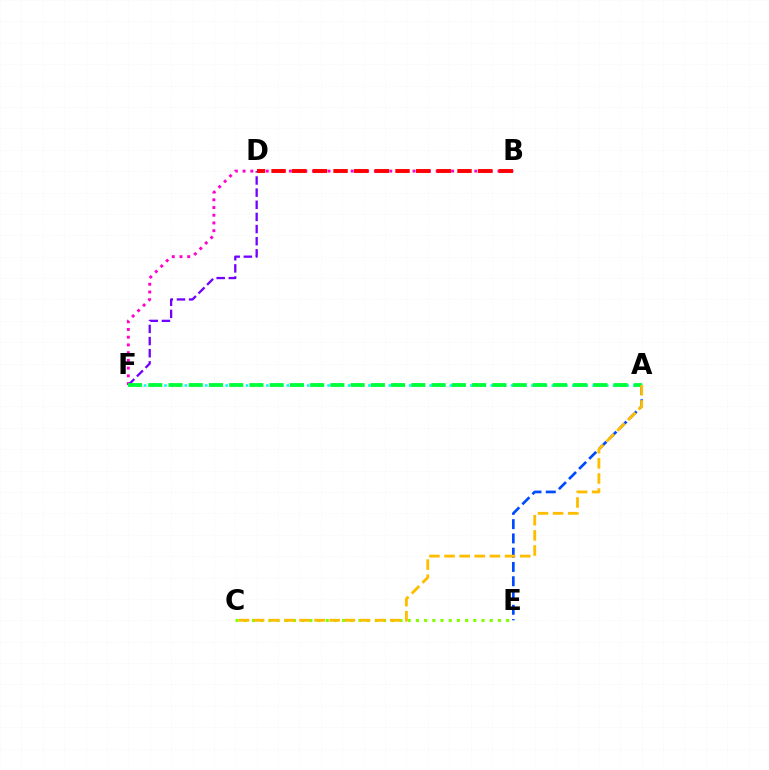{('A', 'F'): [{'color': '#00fff6', 'line_style': 'dotted', 'thickness': 1.85}, {'color': '#00ff39', 'line_style': 'dashed', 'thickness': 2.75}], ('B', 'F'): [{'color': '#ff00cf', 'line_style': 'dotted', 'thickness': 2.1}], ('D', 'F'): [{'color': '#7200ff', 'line_style': 'dashed', 'thickness': 1.65}], ('C', 'E'): [{'color': '#84ff00', 'line_style': 'dotted', 'thickness': 2.23}], ('A', 'E'): [{'color': '#004bff', 'line_style': 'dashed', 'thickness': 1.94}], ('B', 'D'): [{'color': '#ff0000', 'line_style': 'dashed', 'thickness': 2.81}], ('A', 'C'): [{'color': '#ffbd00', 'line_style': 'dashed', 'thickness': 2.06}]}